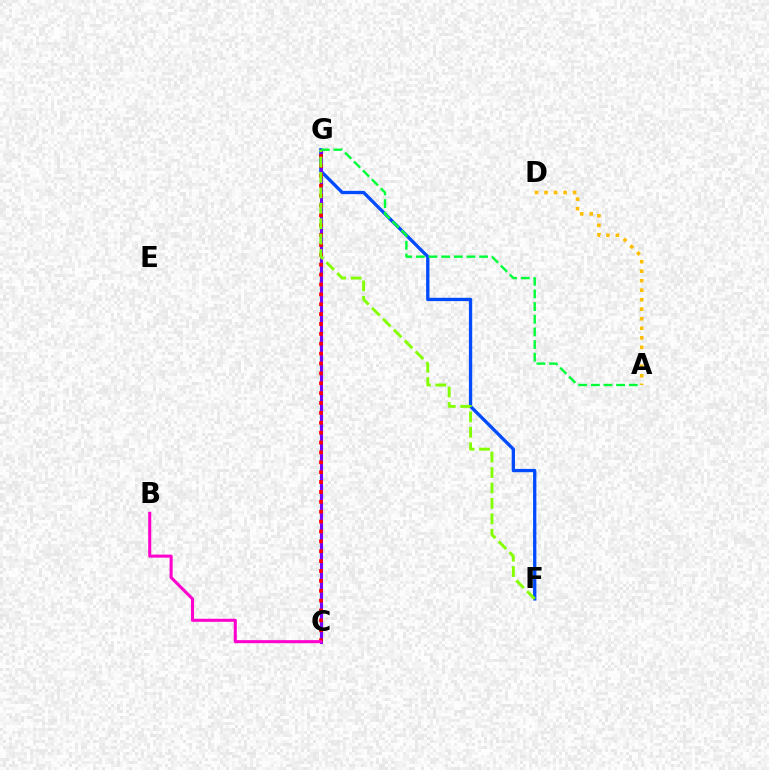{('C', 'G'): [{'color': '#00fff6', 'line_style': 'dotted', 'thickness': 2.33}, {'color': '#7200ff', 'line_style': 'solid', 'thickness': 2.21}, {'color': '#ff0000', 'line_style': 'dotted', 'thickness': 2.68}], ('F', 'G'): [{'color': '#004bff', 'line_style': 'solid', 'thickness': 2.38}, {'color': '#84ff00', 'line_style': 'dashed', 'thickness': 2.09}], ('A', 'D'): [{'color': '#ffbd00', 'line_style': 'dotted', 'thickness': 2.59}], ('B', 'C'): [{'color': '#ff00cf', 'line_style': 'solid', 'thickness': 2.19}], ('A', 'G'): [{'color': '#00ff39', 'line_style': 'dashed', 'thickness': 1.72}]}